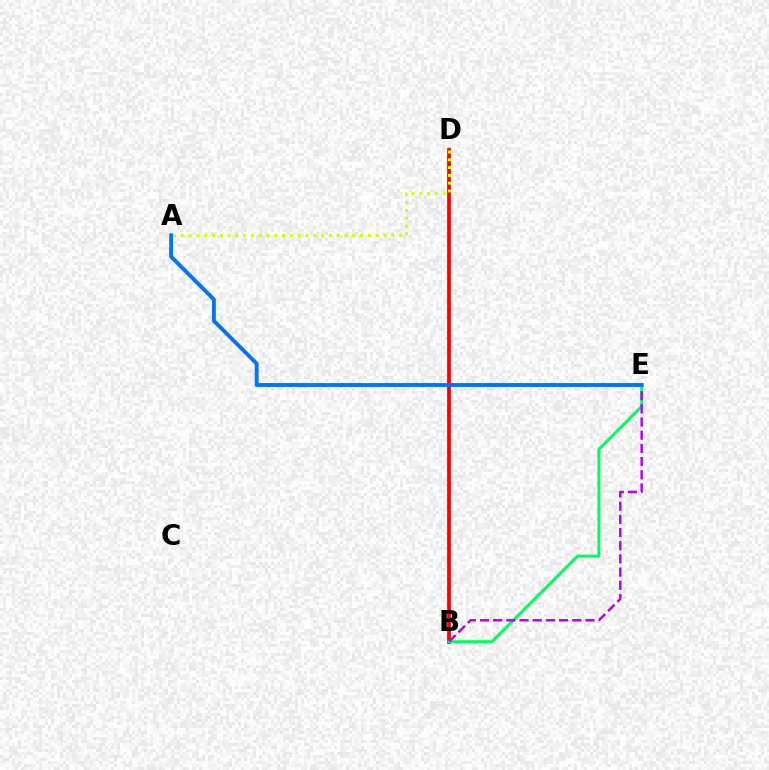{('B', 'D'): [{'color': '#ff0000', 'line_style': 'solid', 'thickness': 2.7}], ('B', 'E'): [{'color': '#00ff5c', 'line_style': 'solid', 'thickness': 2.12}, {'color': '#b900ff', 'line_style': 'dashed', 'thickness': 1.79}], ('A', 'E'): [{'color': '#0074ff', 'line_style': 'solid', 'thickness': 2.8}], ('A', 'D'): [{'color': '#d1ff00', 'line_style': 'dotted', 'thickness': 2.12}]}